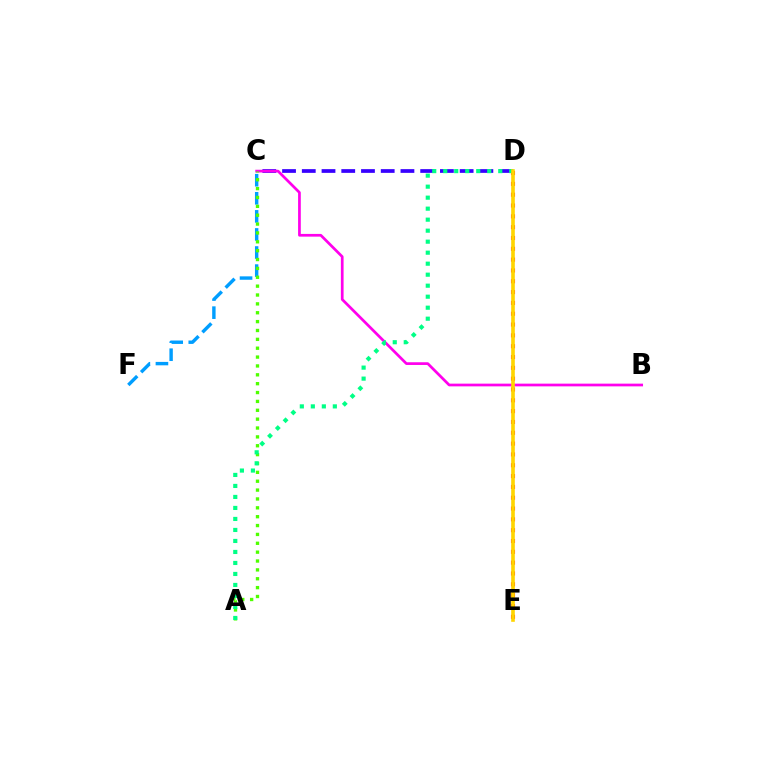{('C', 'F'): [{'color': '#009eff', 'line_style': 'dashed', 'thickness': 2.46}], ('C', 'D'): [{'color': '#3700ff', 'line_style': 'dashed', 'thickness': 2.68}], ('D', 'E'): [{'color': '#ff0000', 'line_style': 'dotted', 'thickness': 2.94}, {'color': '#ffd500', 'line_style': 'solid', 'thickness': 2.61}], ('B', 'C'): [{'color': '#ff00ed', 'line_style': 'solid', 'thickness': 1.96}], ('A', 'C'): [{'color': '#4fff00', 'line_style': 'dotted', 'thickness': 2.41}], ('A', 'D'): [{'color': '#00ff86', 'line_style': 'dotted', 'thickness': 2.99}]}